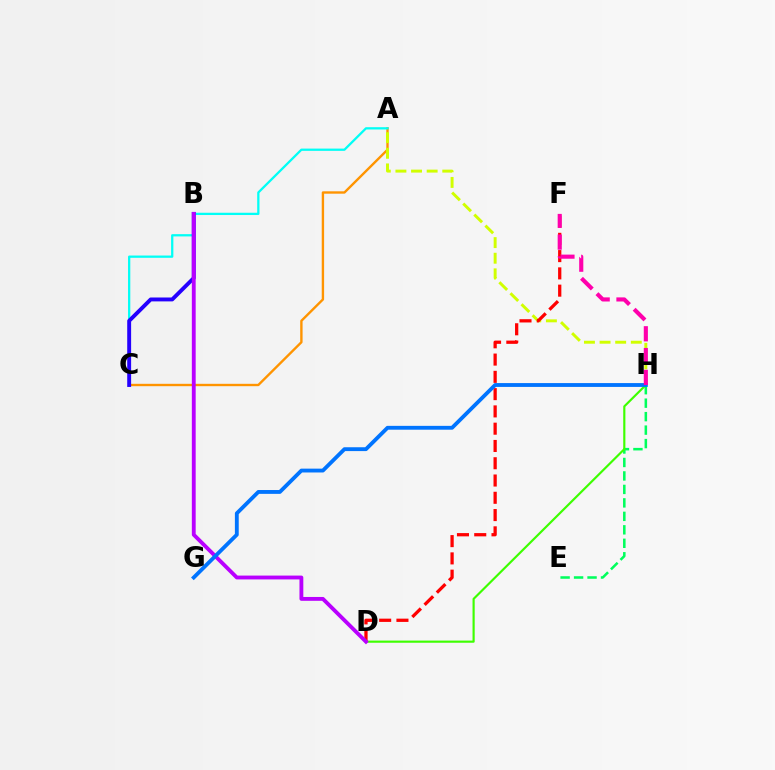{('E', 'H'): [{'color': '#00ff5c', 'line_style': 'dashed', 'thickness': 1.83}], ('A', 'C'): [{'color': '#ff9400', 'line_style': 'solid', 'thickness': 1.71}, {'color': '#00fff6', 'line_style': 'solid', 'thickness': 1.63}], ('D', 'H'): [{'color': '#3dff00', 'line_style': 'solid', 'thickness': 1.55}], ('A', 'H'): [{'color': '#d1ff00', 'line_style': 'dashed', 'thickness': 2.12}], ('B', 'C'): [{'color': '#2500ff', 'line_style': 'solid', 'thickness': 2.81}], ('D', 'F'): [{'color': '#ff0000', 'line_style': 'dashed', 'thickness': 2.35}], ('B', 'D'): [{'color': '#b900ff', 'line_style': 'solid', 'thickness': 2.77}], ('G', 'H'): [{'color': '#0074ff', 'line_style': 'solid', 'thickness': 2.76}], ('F', 'H'): [{'color': '#ff00ac', 'line_style': 'dashed', 'thickness': 2.96}]}